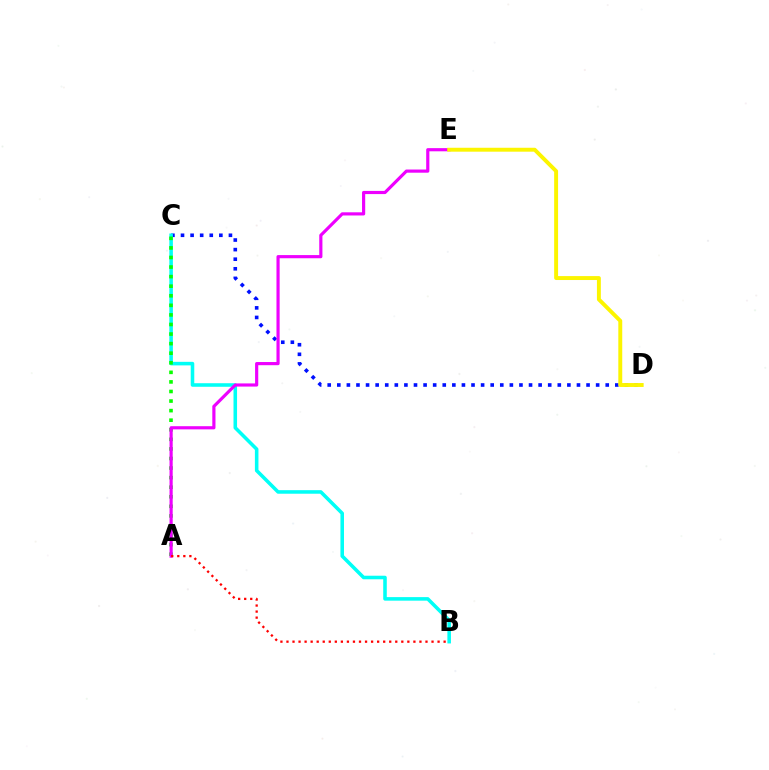{('C', 'D'): [{'color': '#0010ff', 'line_style': 'dotted', 'thickness': 2.6}], ('B', 'C'): [{'color': '#00fff6', 'line_style': 'solid', 'thickness': 2.56}], ('A', 'C'): [{'color': '#08ff00', 'line_style': 'dotted', 'thickness': 2.6}], ('A', 'E'): [{'color': '#ee00ff', 'line_style': 'solid', 'thickness': 2.28}], ('D', 'E'): [{'color': '#fcf500', 'line_style': 'solid', 'thickness': 2.82}], ('A', 'B'): [{'color': '#ff0000', 'line_style': 'dotted', 'thickness': 1.64}]}